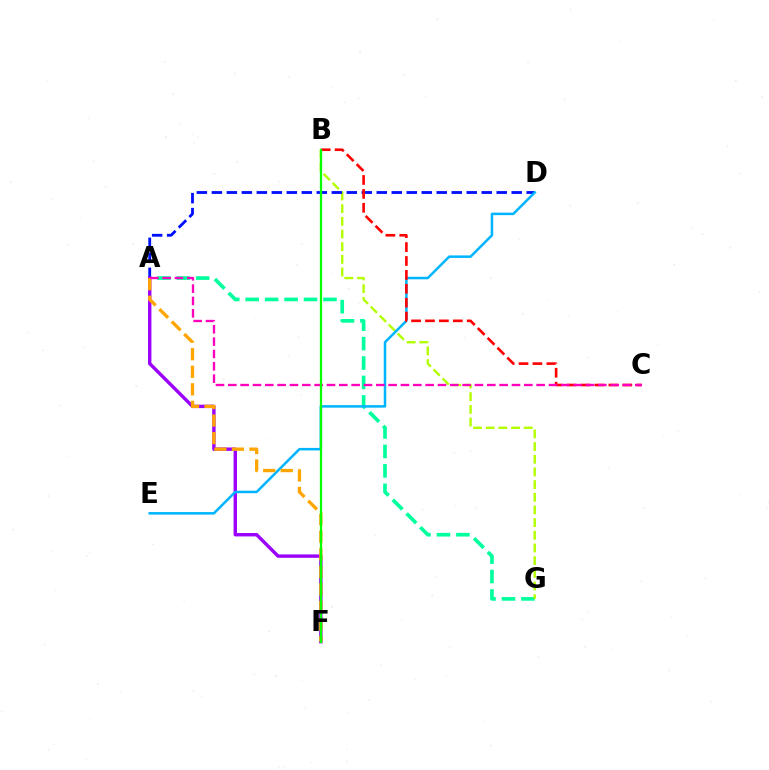{('A', 'G'): [{'color': '#00ff9d', 'line_style': 'dashed', 'thickness': 2.64}], ('B', 'G'): [{'color': '#b3ff00', 'line_style': 'dashed', 'thickness': 1.72}], ('A', 'D'): [{'color': '#0010ff', 'line_style': 'dashed', 'thickness': 2.04}], ('A', 'F'): [{'color': '#9b00ff', 'line_style': 'solid', 'thickness': 2.45}, {'color': '#ffa500', 'line_style': 'dashed', 'thickness': 2.38}], ('D', 'E'): [{'color': '#00b5ff', 'line_style': 'solid', 'thickness': 1.81}], ('B', 'C'): [{'color': '#ff0000', 'line_style': 'dashed', 'thickness': 1.89}], ('A', 'C'): [{'color': '#ff00bd', 'line_style': 'dashed', 'thickness': 1.68}], ('B', 'F'): [{'color': '#08ff00', 'line_style': 'solid', 'thickness': 1.63}]}